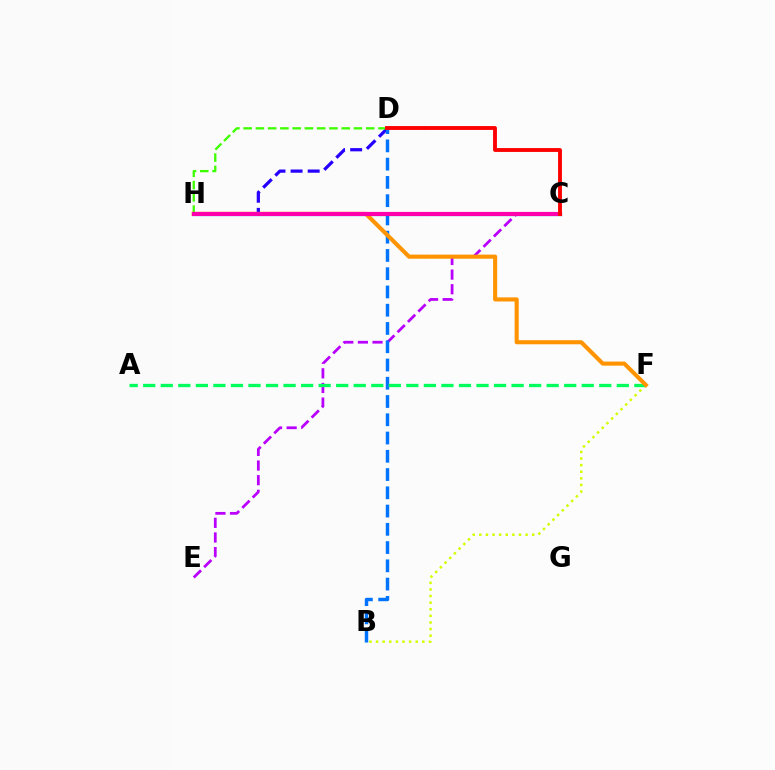{('D', 'H'): [{'color': '#2500ff', 'line_style': 'dashed', 'thickness': 2.32}, {'color': '#3dff00', 'line_style': 'dashed', 'thickness': 1.67}], ('C', 'E'): [{'color': '#b900ff', 'line_style': 'dashed', 'thickness': 1.99}], ('C', 'H'): [{'color': '#00fff6', 'line_style': 'solid', 'thickness': 2.36}, {'color': '#ff00ac', 'line_style': 'solid', 'thickness': 2.99}], ('B', 'F'): [{'color': '#d1ff00', 'line_style': 'dotted', 'thickness': 1.8}], ('B', 'D'): [{'color': '#0074ff', 'line_style': 'dashed', 'thickness': 2.48}], ('A', 'F'): [{'color': '#00ff5c', 'line_style': 'dashed', 'thickness': 2.38}], ('F', 'H'): [{'color': '#ff9400', 'line_style': 'solid', 'thickness': 2.95}], ('C', 'D'): [{'color': '#ff0000', 'line_style': 'solid', 'thickness': 2.78}]}